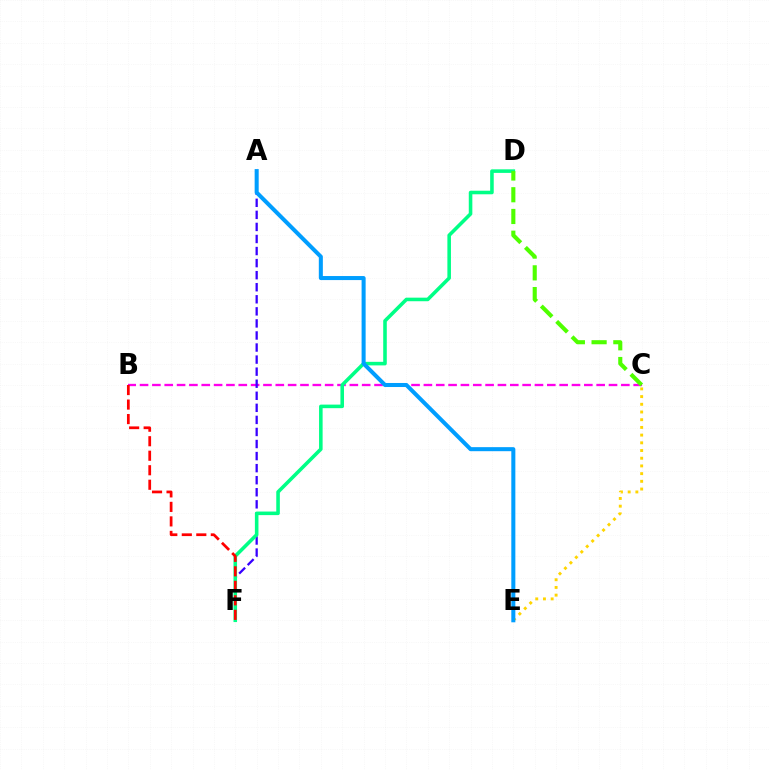{('B', 'C'): [{'color': '#ff00ed', 'line_style': 'dashed', 'thickness': 1.68}], ('A', 'F'): [{'color': '#3700ff', 'line_style': 'dashed', 'thickness': 1.64}], ('D', 'F'): [{'color': '#00ff86', 'line_style': 'solid', 'thickness': 2.57}], ('C', 'E'): [{'color': '#ffd500', 'line_style': 'dotted', 'thickness': 2.09}], ('B', 'F'): [{'color': '#ff0000', 'line_style': 'dashed', 'thickness': 1.97}], ('A', 'E'): [{'color': '#009eff', 'line_style': 'solid', 'thickness': 2.91}], ('C', 'D'): [{'color': '#4fff00', 'line_style': 'dashed', 'thickness': 2.95}]}